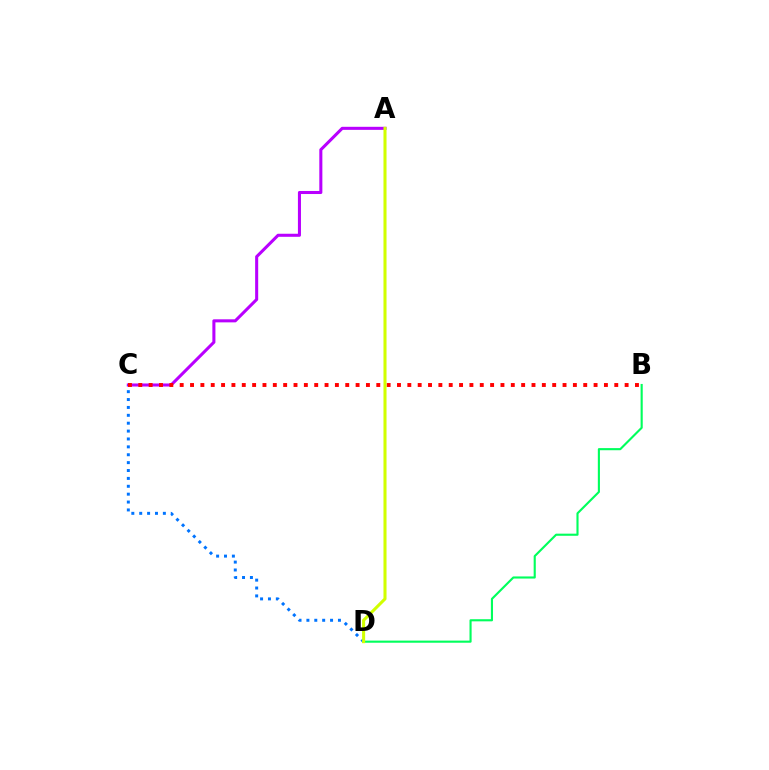{('A', 'C'): [{'color': '#b900ff', 'line_style': 'solid', 'thickness': 2.2}], ('C', 'D'): [{'color': '#0074ff', 'line_style': 'dotted', 'thickness': 2.14}], ('B', 'C'): [{'color': '#ff0000', 'line_style': 'dotted', 'thickness': 2.81}], ('B', 'D'): [{'color': '#00ff5c', 'line_style': 'solid', 'thickness': 1.53}], ('A', 'D'): [{'color': '#d1ff00', 'line_style': 'solid', 'thickness': 2.2}]}